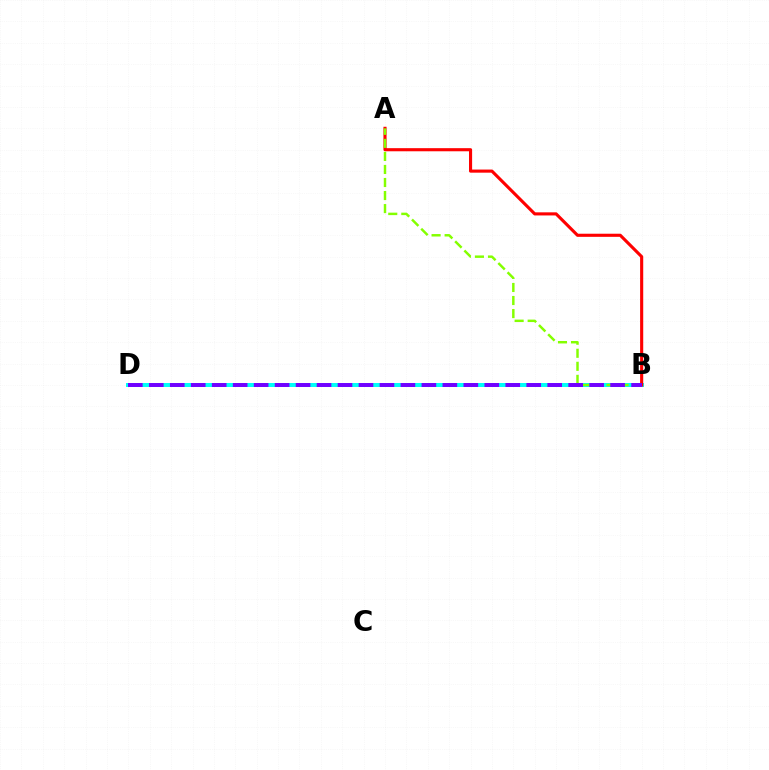{('B', 'D'): [{'color': '#00fff6', 'line_style': 'solid', 'thickness': 2.87}, {'color': '#7200ff', 'line_style': 'dashed', 'thickness': 2.85}], ('A', 'B'): [{'color': '#ff0000', 'line_style': 'solid', 'thickness': 2.24}, {'color': '#84ff00', 'line_style': 'dashed', 'thickness': 1.77}]}